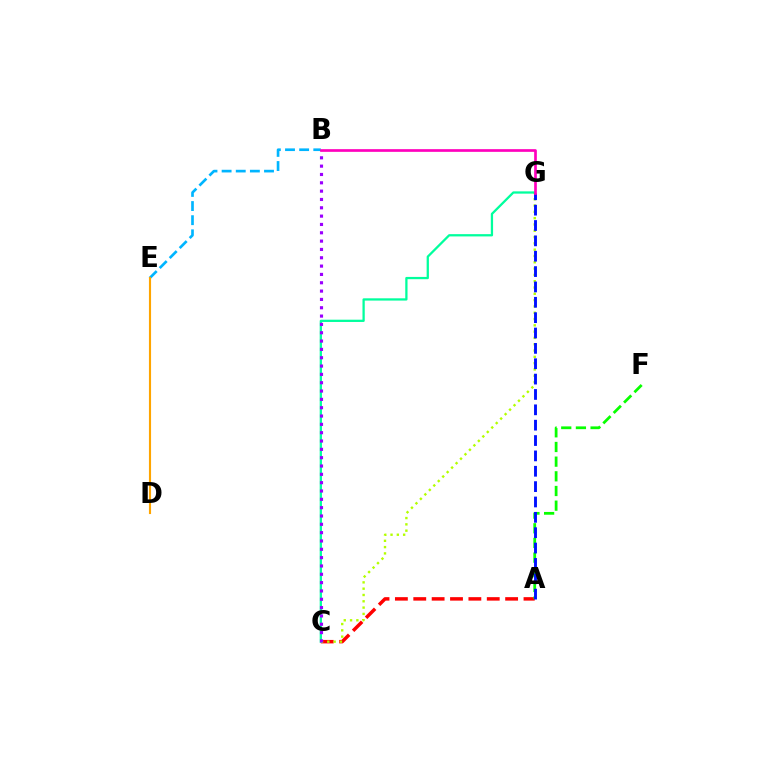{('A', 'C'): [{'color': '#ff0000', 'line_style': 'dashed', 'thickness': 2.5}], ('A', 'F'): [{'color': '#08ff00', 'line_style': 'dashed', 'thickness': 1.99}], ('C', 'G'): [{'color': '#b3ff00', 'line_style': 'dotted', 'thickness': 1.71}, {'color': '#00ff9d', 'line_style': 'solid', 'thickness': 1.64}], ('B', 'E'): [{'color': '#00b5ff', 'line_style': 'dashed', 'thickness': 1.92}], ('D', 'E'): [{'color': '#ffa500', 'line_style': 'solid', 'thickness': 1.54}], ('A', 'G'): [{'color': '#0010ff', 'line_style': 'dashed', 'thickness': 2.09}], ('B', 'C'): [{'color': '#9b00ff', 'line_style': 'dotted', 'thickness': 2.26}], ('B', 'G'): [{'color': '#ff00bd', 'line_style': 'solid', 'thickness': 1.93}]}